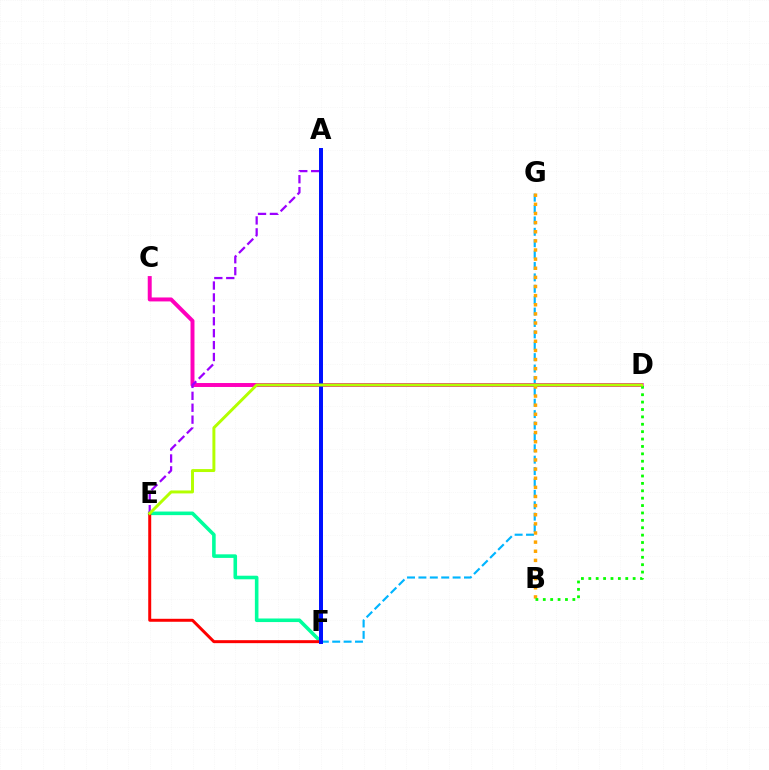{('F', 'G'): [{'color': '#00b5ff', 'line_style': 'dashed', 'thickness': 1.55}], ('E', 'F'): [{'color': '#00ff9d', 'line_style': 'solid', 'thickness': 2.58}, {'color': '#ff0000', 'line_style': 'solid', 'thickness': 2.14}], ('C', 'D'): [{'color': '#ff00bd', 'line_style': 'solid', 'thickness': 2.85}], ('A', 'E'): [{'color': '#9b00ff', 'line_style': 'dashed', 'thickness': 1.62}], ('B', 'G'): [{'color': '#ffa500', 'line_style': 'dotted', 'thickness': 2.48}], ('B', 'D'): [{'color': '#08ff00', 'line_style': 'dotted', 'thickness': 2.01}], ('A', 'F'): [{'color': '#0010ff', 'line_style': 'solid', 'thickness': 2.86}], ('D', 'E'): [{'color': '#b3ff00', 'line_style': 'solid', 'thickness': 2.13}]}